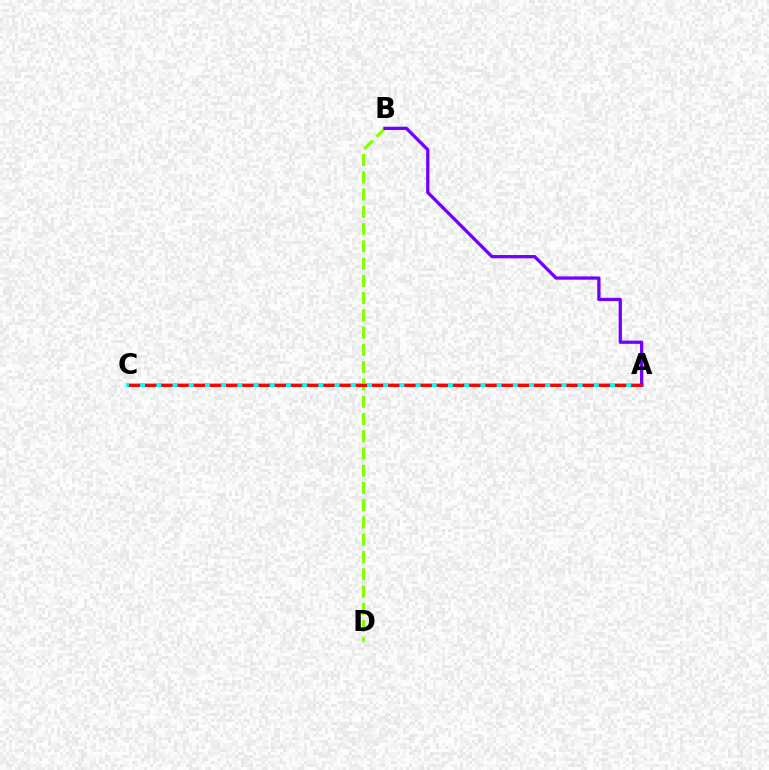{('B', 'D'): [{'color': '#84ff00', 'line_style': 'dashed', 'thickness': 2.35}], ('A', 'C'): [{'color': '#00fff6', 'line_style': 'solid', 'thickness': 2.8}, {'color': '#ff0000', 'line_style': 'dashed', 'thickness': 2.2}], ('A', 'B'): [{'color': '#7200ff', 'line_style': 'solid', 'thickness': 2.35}]}